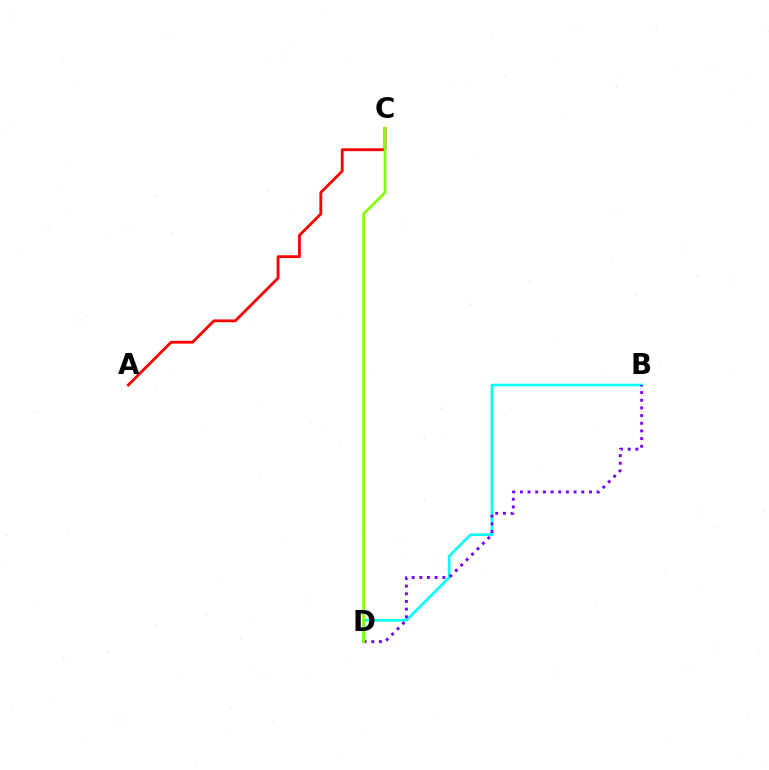{('B', 'D'): [{'color': '#00fff6', 'line_style': 'solid', 'thickness': 1.88}, {'color': '#7200ff', 'line_style': 'dotted', 'thickness': 2.08}], ('A', 'C'): [{'color': '#ff0000', 'line_style': 'solid', 'thickness': 2.02}], ('C', 'D'): [{'color': '#84ff00', 'line_style': 'solid', 'thickness': 1.92}]}